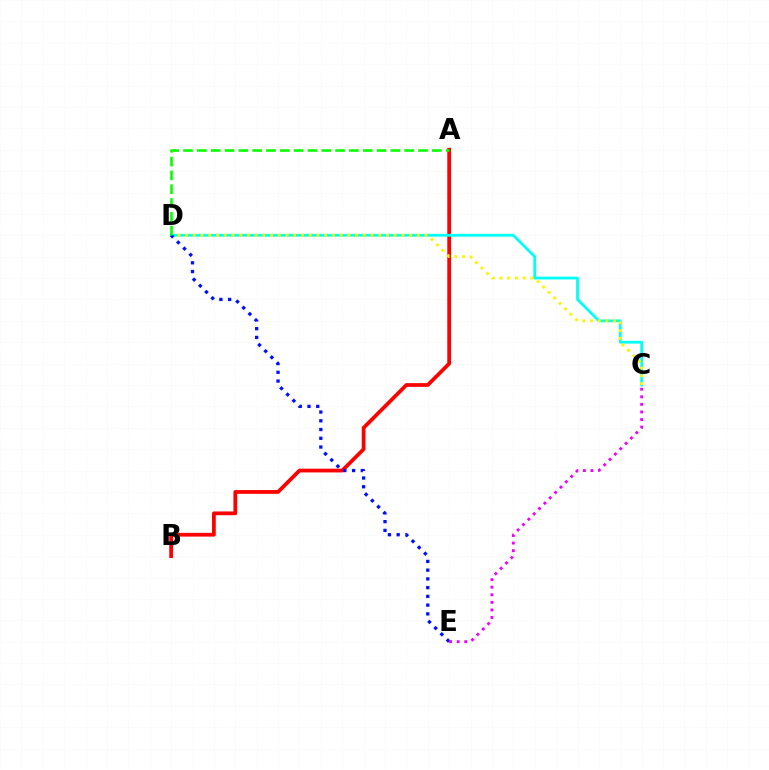{('A', 'B'): [{'color': '#ff0000', 'line_style': 'solid', 'thickness': 2.7}], ('C', 'D'): [{'color': '#00fff6', 'line_style': 'solid', 'thickness': 2.01}, {'color': '#fcf500', 'line_style': 'dotted', 'thickness': 2.1}], ('D', 'E'): [{'color': '#0010ff', 'line_style': 'dotted', 'thickness': 2.38}], ('A', 'D'): [{'color': '#08ff00', 'line_style': 'dashed', 'thickness': 1.88}], ('C', 'E'): [{'color': '#ee00ff', 'line_style': 'dotted', 'thickness': 2.06}]}